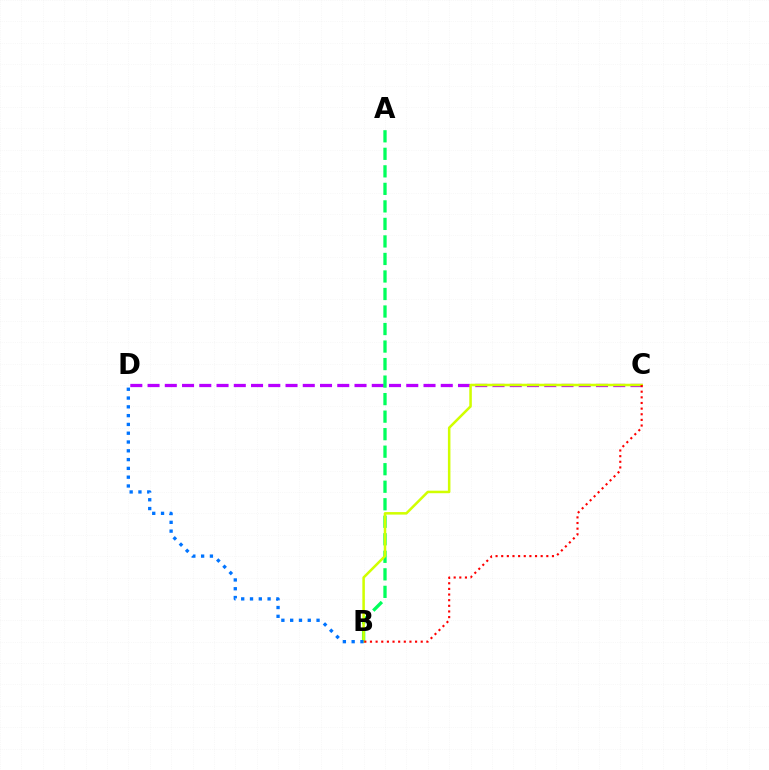{('C', 'D'): [{'color': '#b900ff', 'line_style': 'dashed', 'thickness': 2.34}], ('A', 'B'): [{'color': '#00ff5c', 'line_style': 'dashed', 'thickness': 2.38}], ('B', 'C'): [{'color': '#d1ff00', 'line_style': 'solid', 'thickness': 1.82}, {'color': '#ff0000', 'line_style': 'dotted', 'thickness': 1.53}], ('B', 'D'): [{'color': '#0074ff', 'line_style': 'dotted', 'thickness': 2.39}]}